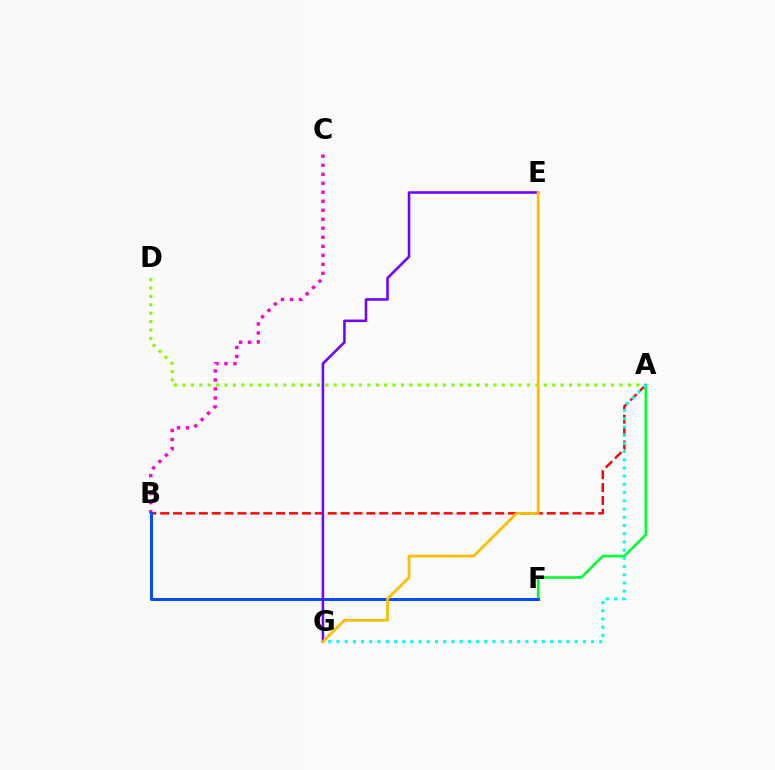{('B', 'C'): [{'color': '#ff00cf', 'line_style': 'dotted', 'thickness': 2.45}], ('A', 'D'): [{'color': '#84ff00', 'line_style': 'dotted', 'thickness': 2.28}], ('A', 'F'): [{'color': '#00ff39', 'line_style': 'solid', 'thickness': 1.89}], ('A', 'B'): [{'color': '#ff0000', 'line_style': 'dashed', 'thickness': 1.75}], ('B', 'F'): [{'color': '#004bff', 'line_style': 'solid', 'thickness': 2.14}], ('E', 'G'): [{'color': '#7200ff', 'line_style': 'solid', 'thickness': 1.84}, {'color': '#ffbd00', 'line_style': 'solid', 'thickness': 1.99}], ('A', 'G'): [{'color': '#00fff6', 'line_style': 'dotted', 'thickness': 2.23}]}